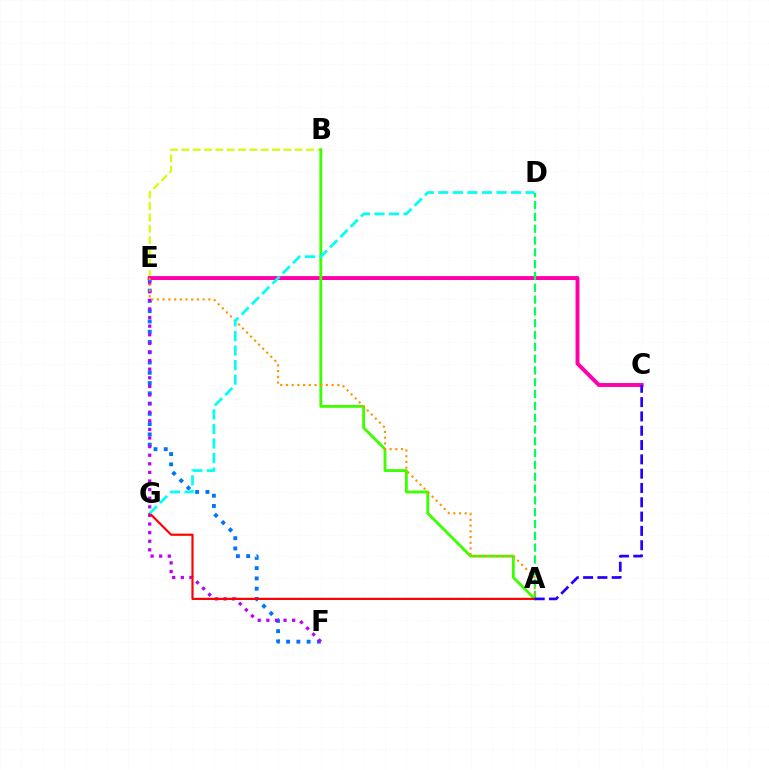{('E', 'F'): [{'color': '#0074ff', 'line_style': 'dotted', 'thickness': 2.79}, {'color': '#b900ff', 'line_style': 'dotted', 'thickness': 2.34}], ('B', 'E'): [{'color': '#d1ff00', 'line_style': 'dashed', 'thickness': 1.54}], ('C', 'E'): [{'color': '#ff00ac', 'line_style': 'solid', 'thickness': 2.82}], ('A', 'D'): [{'color': '#00ff5c', 'line_style': 'dashed', 'thickness': 1.6}], ('A', 'B'): [{'color': '#3dff00', 'line_style': 'solid', 'thickness': 2.05}], ('A', 'E'): [{'color': '#ff9400', 'line_style': 'dotted', 'thickness': 1.55}], ('A', 'G'): [{'color': '#ff0000', 'line_style': 'solid', 'thickness': 1.57}], ('D', 'G'): [{'color': '#00fff6', 'line_style': 'dashed', 'thickness': 1.98}], ('A', 'C'): [{'color': '#2500ff', 'line_style': 'dashed', 'thickness': 1.94}]}